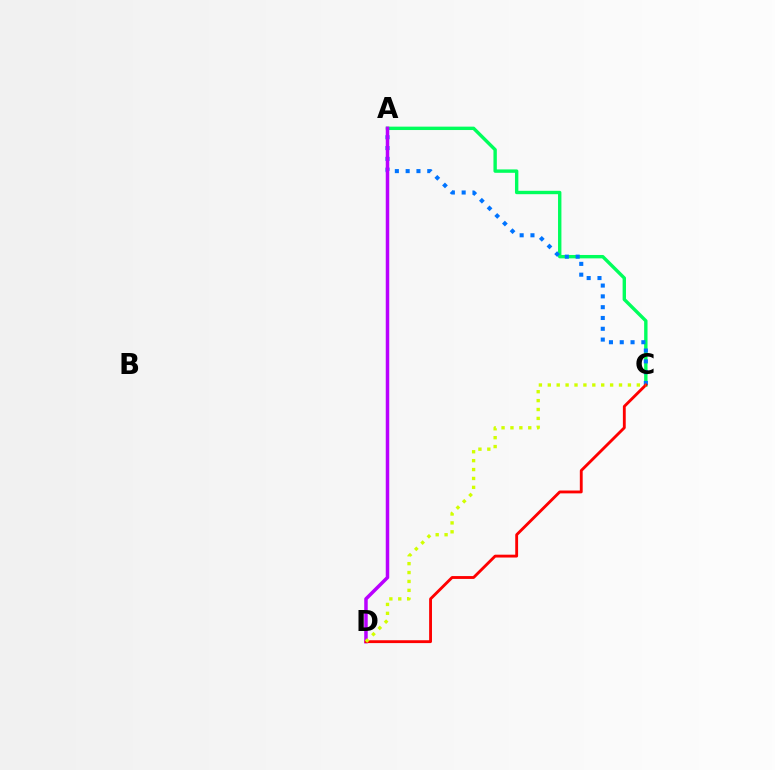{('A', 'C'): [{'color': '#00ff5c', 'line_style': 'solid', 'thickness': 2.44}, {'color': '#0074ff', 'line_style': 'dotted', 'thickness': 2.94}], ('A', 'D'): [{'color': '#b900ff', 'line_style': 'solid', 'thickness': 2.52}], ('C', 'D'): [{'color': '#ff0000', 'line_style': 'solid', 'thickness': 2.05}, {'color': '#d1ff00', 'line_style': 'dotted', 'thickness': 2.42}]}